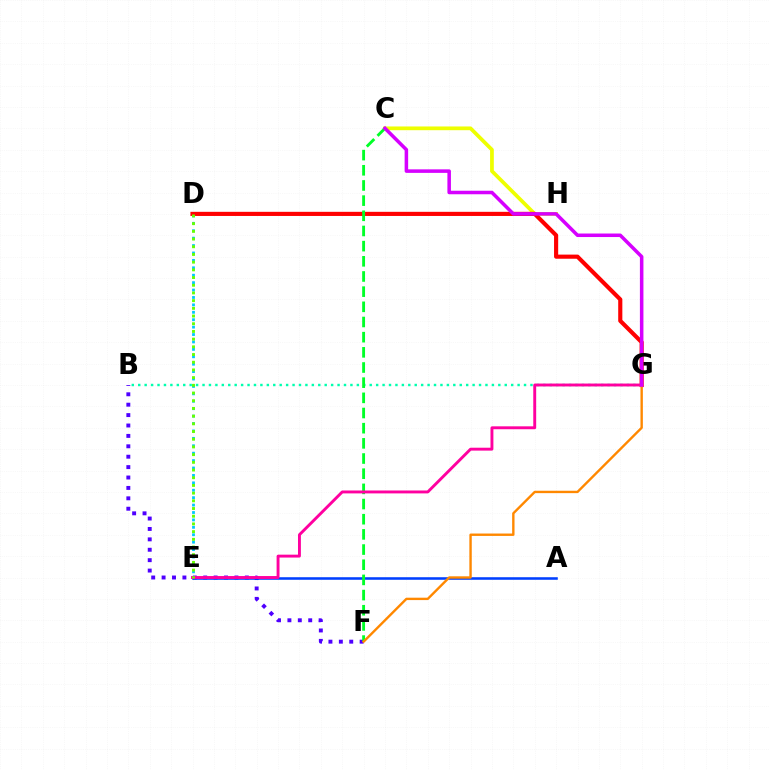{('B', 'F'): [{'color': '#4f00ff', 'line_style': 'dotted', 'thickness': 2.83}], ('C', 'H'): [{'color': '#eeff00', 'line_style': 'solid', 'thickness': 2.69}], ('D', 'E'): [{'color': '#00c7ff', 'line_style': 'dotted', 'thickness': 2.01}, {'color': '#66ff00', 'line_style': 'dotted', 'thickness': 2.09}], ('A', 'E'): [{'color': '#003fff', 'line_style': 'solid', 'thickness': 1.84}], ('D', 'G'): [{'color': '#ff0000', 'line_style': 'solid', 'thickness': 2.98}], ('B', 'G'): [{'color': '#00ffaf', 'line_style': 'dotted', 'thickness': 1.75}], ('C', 'F'): [{'color': '#00ff27', 'line_style': 'dashed', 'thickness': 2.06}], ('E', 'G'): [{'color': '#ff00a0', 'line_style': 'solid', 'thickness': 2.09}], ('F', 'G'): [{'color': '#ff8800', 'line_style': 'solid', 'thickness': 1.72}], ('C', 'G'): [{'color': '#d600ff', 'line_style': 'solid', 'thickness': 2.54}]}